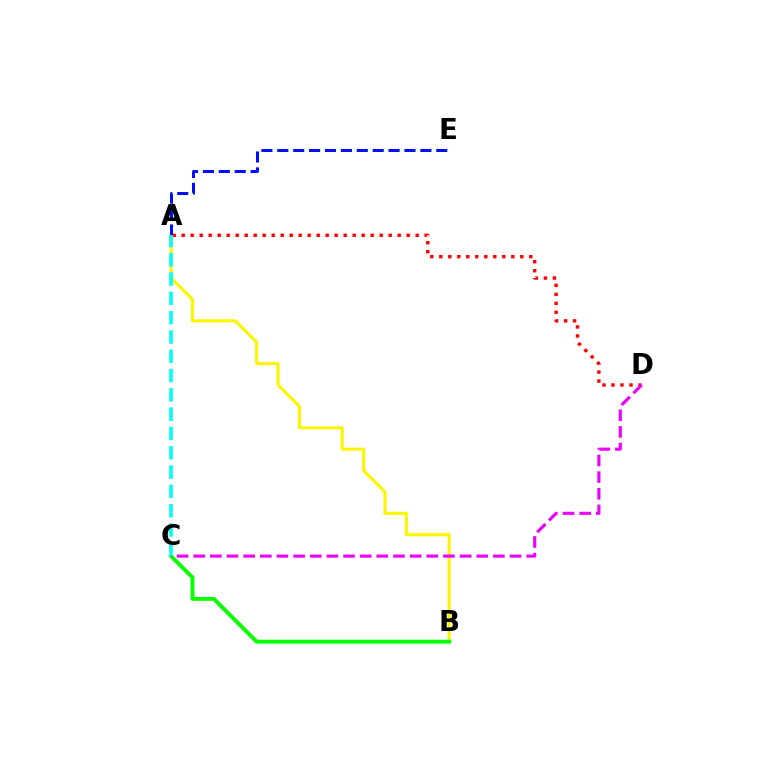{('A', 'D'): [{'color': '#ff0000', 'line_style': 'dotted', 'thickness': 2.45}], ('A', 'B'): [{'color': '#fcf500', 'line_style': 'solid', 'thickness': 2.23}], ('B', 'C'): [{'color': '#08ff00', 'line_style': 'solid', 'thickness': 2.78}], ('A', 'E'): [{'color': '#0010ff', 'line_style': 'dashed', 'thickness': 2.16}], ('C', 'D'): [{'color': '#ee00ff', 'line_style': 'dashed', 'thickness': 2.26}], ('A', 'C'): [{'color': '#00fff6', 'line_style': 'dashed', 'thickness': 2.62}]}